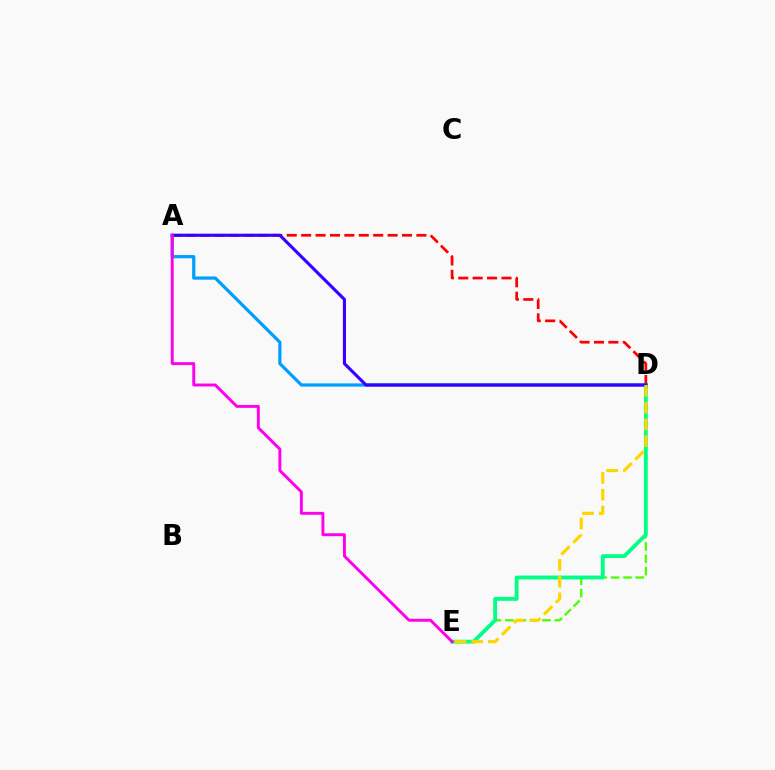{('D', 'E'): [{'color': '#4fff00', 'line_style': 'dashed', 'thickness': 1.68}, {'color': '#00ff86', 'line_style': 'solid', 'thickness': 2.77}, {'color': '#ffd500', 'line_style': 'dashed', 'thickness': 2.28}], ('A', 'D'): [{'color': '#ff0000', 'line_style': 'dashed', 'thickness': 1.96}, {'color': '#009eff', 'line_style': 'solid', 'thickness': 2.31}, {'color': '#3700ff', 'line_style': 'solid', 'thickness': 2.24}], ('A', 'E'): [{'color': '#ff00ed', 'line_style': 'solid', 'thickness': 2.11}]}